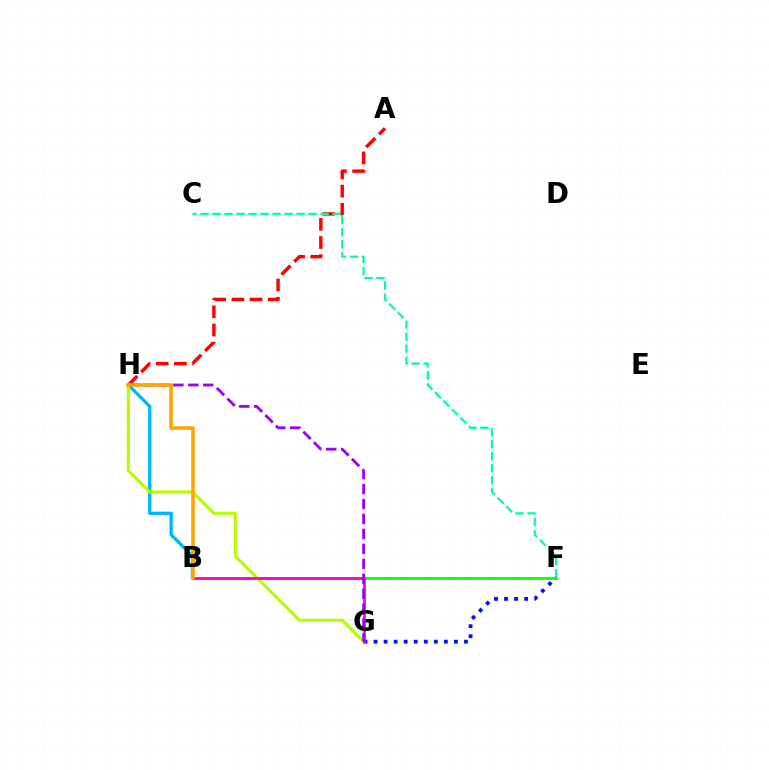{('A', 'H'): [{'color': '#ff0000', 'line_style': 'dashed', 'thickness': 2.47}], ('F', 'G'): [{'color': '#0010ff', 'line_style': 'dotted', 'thickness': 2.73}], ('C', 'F'): [{'color': '#00ff9d', 'line_style': 'dashed', 'thickness': 1.63}], ('B', 'F'): [{'color': '#08ff00', 'line_style': 'solid', 'thickness': 1.98}], ('B', 'H'): [{'color': '#00b5ff', 'line_style': 'solid', 'thickness': 2.37}, {'color': '#ffa500', 'line_style': 'solid', 'thickness': 2.6}], ('G', 'H'): [{'color': '#b3ff00', 'line_style': 'solid', 'thickness': 2.23}, {'color': '#9b00ff', 'line_style': 'dashed', 'thickness': 2.03}], ('B', 'G'): [{'color': '#ff00bd', 'line_style': 'solid', 'thickness': 1.92}]}